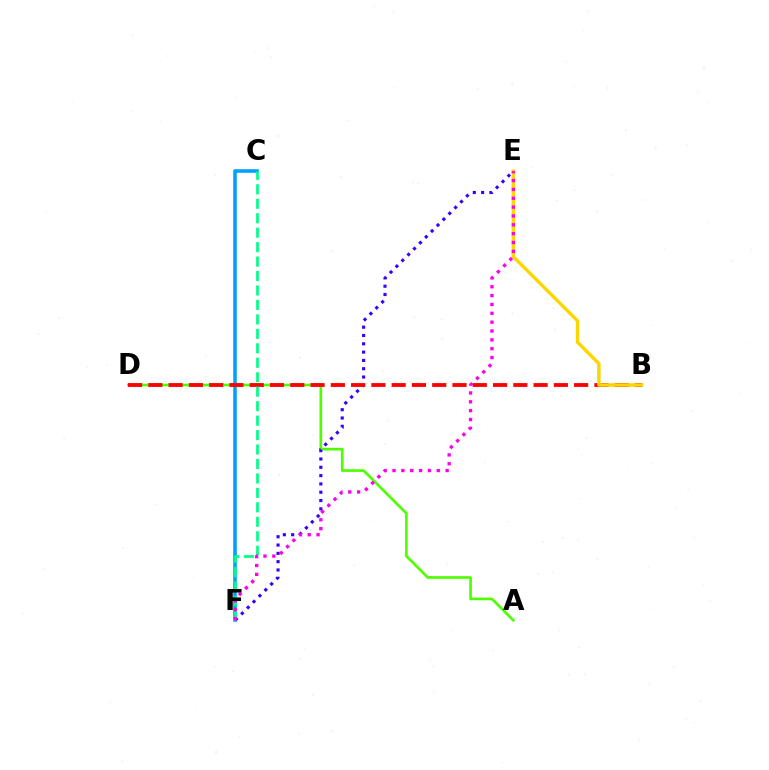{('C', 'F'): [{'color': '#009eff', 'line_style': 'solid', 'thickness': 2.56}, {'color': '#00ff86', 'line_style': 'dashed', 'thickness': 1.96}], ('A', 'D'): [{'color': '#4fff00', 'line_style': 'solid', 'thickness': 1.93}], ('E', 'F'): [{'color': '#3700ff', 'line_style': 'dotted', 'thickness': 2.26}, {'color': '#ff00ed', 'line_style': 'dotted', 'thickness': 2.4}], ('B', 'D'): [{'color': '#ff0000', 'line_style': 'dashed', 'thickness': 2.75}], ('B', 'E'): [{'color': '#ffd500', 'line_style': 'solid', 'thickness': 2.45}]}